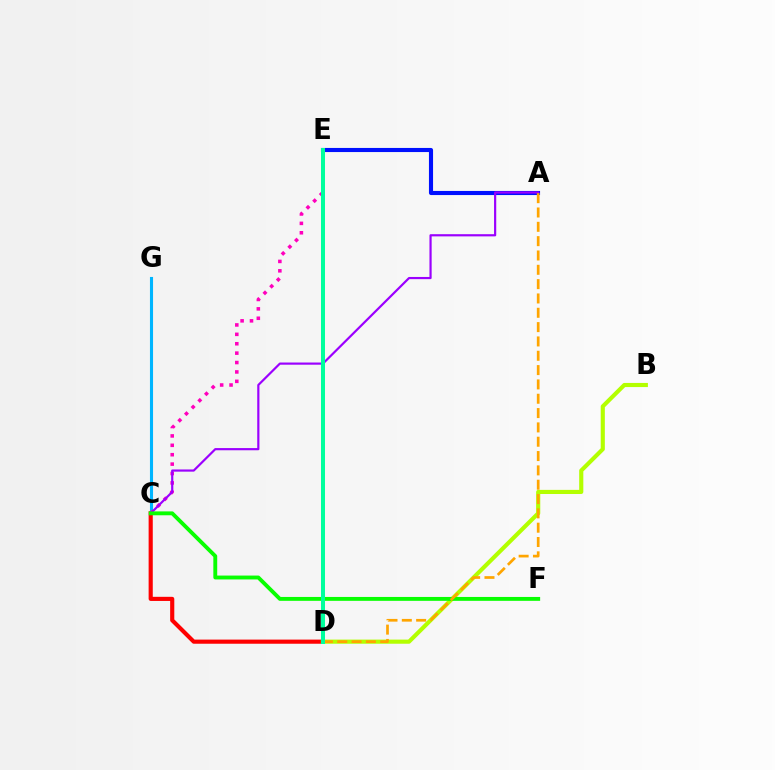{('A', 'E'): [{'color': '#0010ff', 'line_style': 'solid', 'thickness': 2.96}], ('C', 'G'): [{'color': '#00b5ff', 'line_style': 'solid', 'thickness': 2.23}], ('C', 'D'): [{'color': '#ff0000', 'line_style': 'solid', 'thickness': 2.98}], ('C', 'E'): [{'color': '#ff00bd', 'line_style': 'dotted', 'thickness': 2.55}], ('B', 'D'): [{'color': '#b3ff00', 'line_style': 'solid', 'thickness': 2.97}], ('A', 'C'): [{'color': '#9b00ff', 'line_style': 'solid', 'thickness': 1.57}], ('C', 'F'): [{'color': '#08ff00', 'line_style': 'solid', 'thickness': 2.79}], ('A', 'D'): [{'color': '#ffa500', 'line_style': 'dashed', 'thickness': 1.95}], ('D', 'E'): [{'color': '#00ff9d', 'line_style': 'solid', 'thickness': 2.88}]}